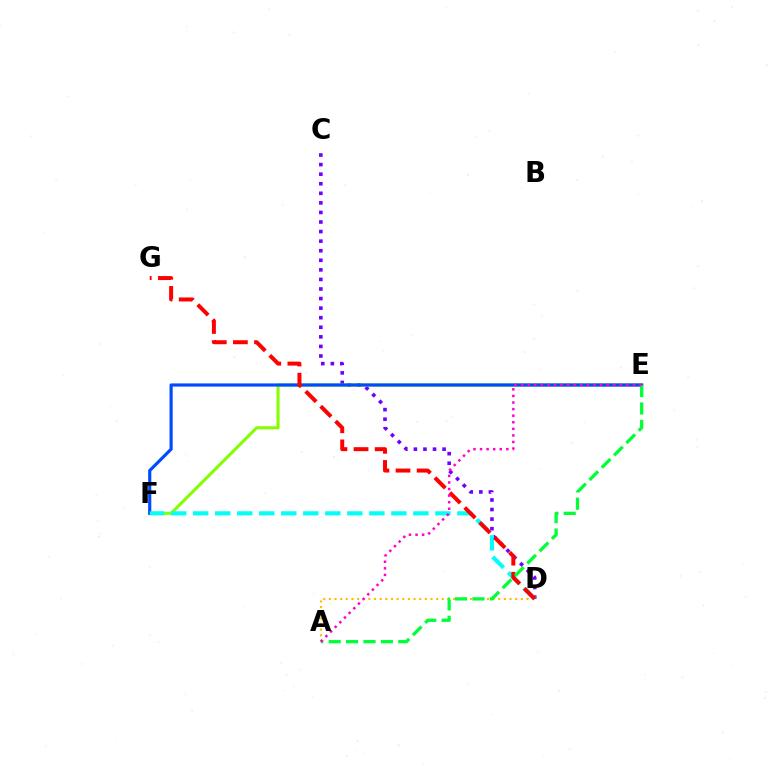{('C', 'D'): [{'color': '#7200ff', 'line_style': 'dotted', 'thickness': 2.6}], ('E', 'F'): [{'color': '#84ff00', 'line_style': 'solid', 'thickness': 2.21}, {'color': '#004bff', 'line_style': 'solid', 'thickness': 2.28}], ('D', 'F'): [{'color': '#00fff6', 'line_style': 'dashed', 'thickness': 2.99}], ('A', 'D'): [{'color': '#ffbd00', 'line_style': 'dotted', 'thickness': 1.53}], ('D', 'G'): [{'color': '#ff0000', 'line_style': 'dashed', 'thickness': 2.87}], ('A', 'E'): [{'color': '#00ff39', 'line_style': 'dashed', 'thickness': 2.36}, {'color': '#ff00cf', 'line_style': 'dotted', 'thickness': 1.79}]}